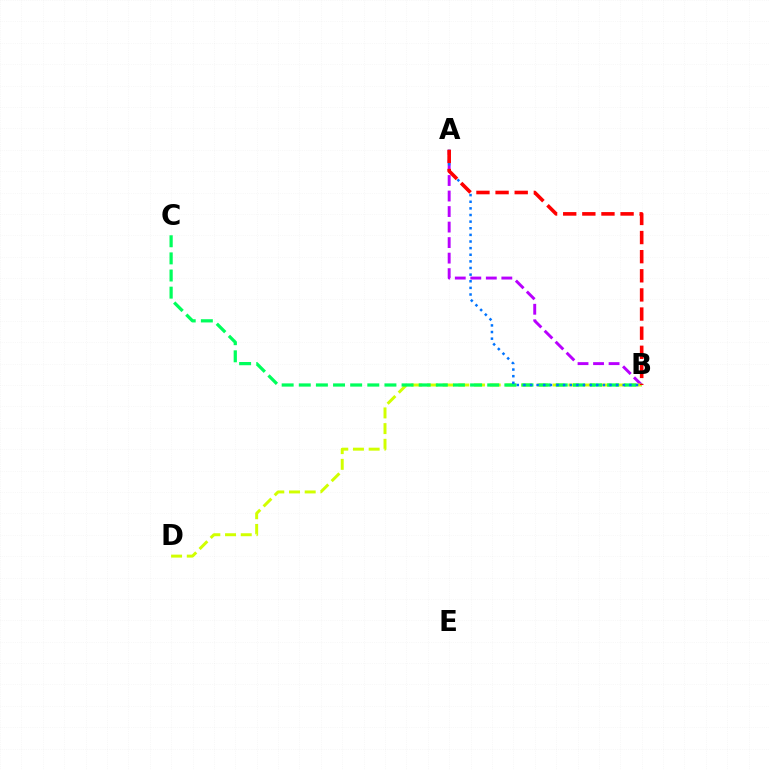{('A', 'B'): [{'color': '#b900ff', 'line_style': 'dashed', 'thickness': 2.11}, {'color': '#0074ff', 'line_style': 'dotted', 'thickness': 1.8}, {'color': '#ff0000', 'line_style': 'dashed', 'thickness': 2.6}], ('B', 'D'): [{'color': '#d1ff00', 'line_style': 'dashed', 'thickness': 2.13}], ('B', 'C'): [{'color': '#00ff5c', 'line_style': 'dashed', 'thickness': 2.33}]}